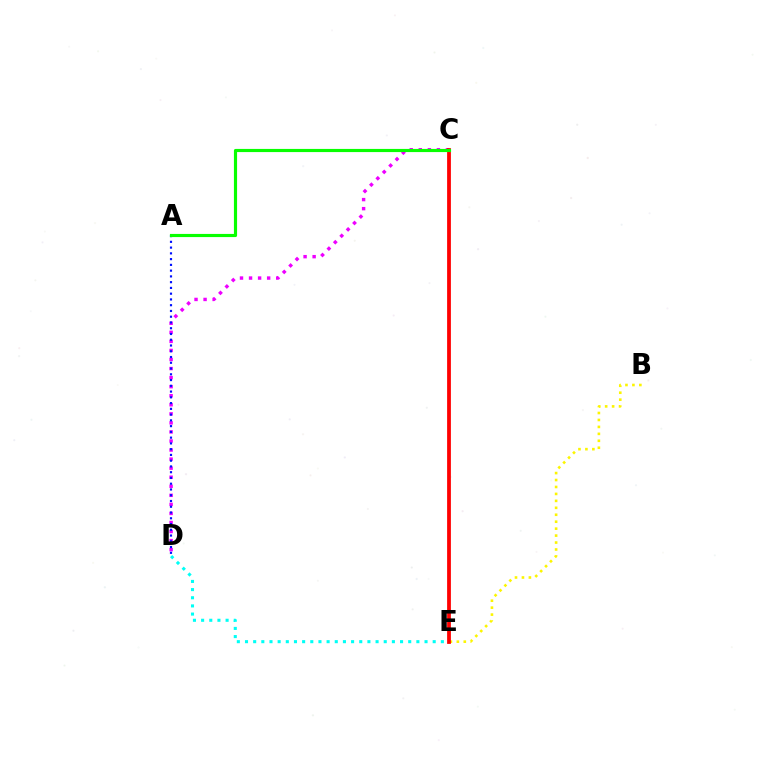{('D', 'E'): [{'color': '#00fff6', 'line_style': 'dotted', 'thickness': 2.22}], ('C', 'D'): [{'color': '#ee00ff', 'line_style': 'dotted', 'thickness': 2.46}], ('A', 'D'): [{'color': '#0010ff', 'line_style': 'dotted', 'thickness': 1.56}], ('B', 'E'): [{'color': '#fcf500', 'line_style': 'dotted', 'thickness': 1.89}], ('C', 'E'): [{'color': '#ff0000', 'line_style': 'solid', 'thickness': 2.72}], ('A', 'C'): [{'color': '#08ff00', 'line_style': 'solid', 'thickness': 2.27}]}